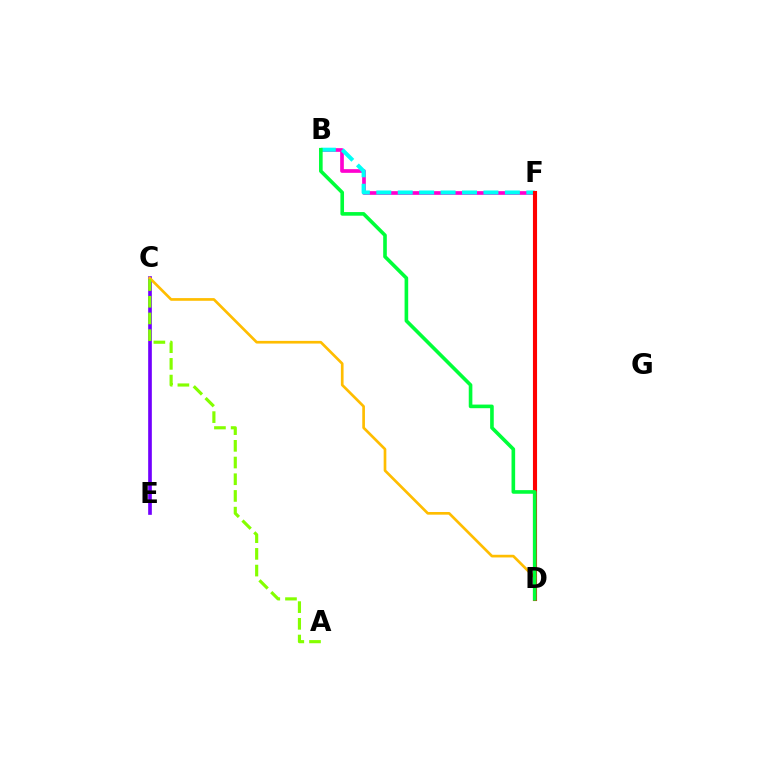{('B', 'F'): [{'color': '#ff00cf', 'line_style': 'solid', 'thickness': 2.65}, {'color': '#00fff6', 'line_style': 'dashed', 'thickness': 2.91}], ('C', 'E'): [{'color': '#7200ff', 'line_style': 'solid', 'thickness': 2.64}], ('D', 'F'): [{'color': '#004bff', 'line_style': 'solid', 'thickness': 2.56}, {'color': '#ff0000', 'line_style': 'solid', 'thickness': 2.96}], ('C', 'D'): [{'color': '#ffbd00', 'line_style': 'solid', 'thickness': 1.93}], ('B', 'D'): [{'color': '#00ff39', 'line_style': 'solid', 'thickness': 2.61}], ('A', 'C'): [{'color': '#84ff00', 'line_style': 'dashed', 'thickness': 2.27}]}